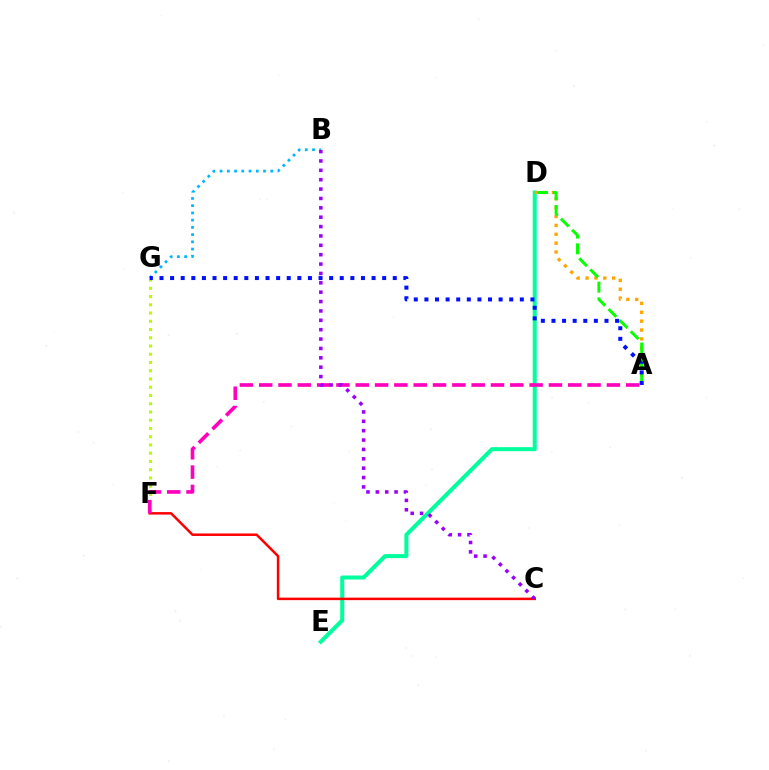{('B', 'G'): [{'color': '#00b5ff', 'line_style': 'dotted', 'thickness': 1.97}], ('D', 'E'): [{'color': '#00ff9d', 'line_style': 'solid', 'thickness': 2.9}], ('F', 'G'): [{'color': '#b3ff00', 'line_style': 'dotted', 'thickness': 2.24}], ('A', 'D'): [{'color': '#ffa500', 'line_style': 'dotted', 'thickness': 2.41}, {'color': '#08ff00', 'line_style': 'dashed', 'thickness': 2.14}], ('C', 'F'): [{'color': '#ff0000', 'line_style': 'solid', 'thickness': 1.8}], ('A', 'F'): [{'color': '#ff00bd', 'line_style': 'dashed', 'thickness': 2.62}], ('A', 'G'): [{'color': '#0010ff', 'line_style': 'dotted', 'thickness': 2.88}], ('B', 'C'): [{'color': '#9b00ff', 'line_style': 'dotted', 'thickness': 2.55}]}